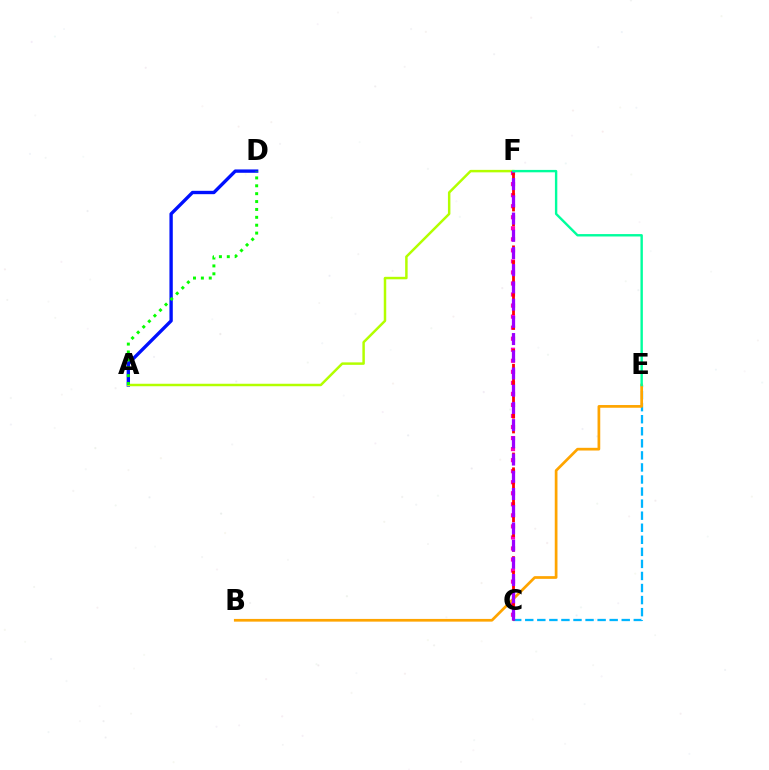{('A', 'D'): [{'color': '#0010ff', 'line_style': 'solid', 'thickness': 2.41}, {'color': '#08ff00', 'line_style': 'dotted', 'thickness': 2.14}], ('C', 'E'): [{'color': '#00b5ff', 'line_style': 'dashed', 'thickness': 1.64}], ('A', 'F'): [{'color': '#b3ff00', 'line_style': 'solid', 'thickness': 1.79}], ('C', 'F'): [{'color': '#ff00bd', 'line_style': 'dotted', 'thickness': 3.0}, {'color': '#ff0000', 'line_style': 'dashed', 'thickness': 2.01}, {'color': '#9b00ff', 'line_style': 'dashed', 'thickness': 2.34}], ('B', 'E'): [{'color': '#ffa500', 'line_style': 'solid', 'thickness': 1.95}], ('E', 'F'): [{'color': '#00ff9d', 'line_style': 'solid', 'thickness': 1.73}]}